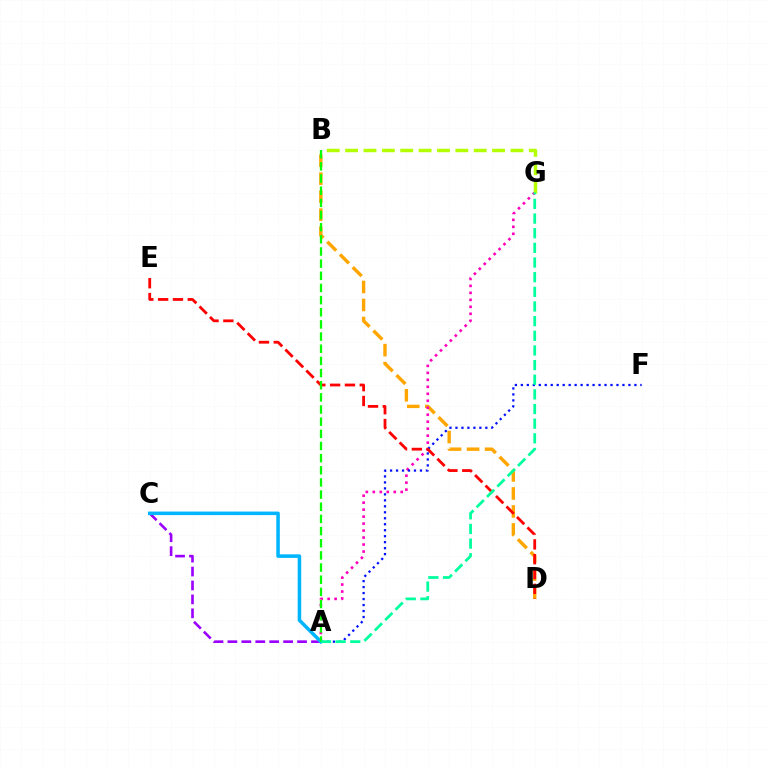{('B', 'D'): [{'color': '#ffa500', 'line_style': 'dashed', 'thickness': 2.45}], ('A', 'G'): [{'color': '#ff00bd', 'line_style': 'dotted', 'thickness': 1.9}, {'color': '#00ff9d', 'line_style': 'dashed', 'thickness': 1.99}], ('A', 'F'): [{'color': '#0010ff', 'line_style': 'dotted', 'thickness': 1.62}], ('A', 'C'): [{'color': '#9b00ff', 'line_style': 'dashed', 'thickness': 1.89}, {'color': '#00b5ff', 'line_style': 'solid', 'thickness': 2.55}], ('D', 'E'): [{'color': '#ff0000', 'line_style': 'dashed', 'thickness': 2.01}], ('A', 'B'): [{'color': '#08ff00', 'line_style': 'dashed', 'thickness': 1.65}], ('B', 'G'): [{'color': '#b3ff00', 'line_style': 'dashed', 'thickness': 2.5}]}